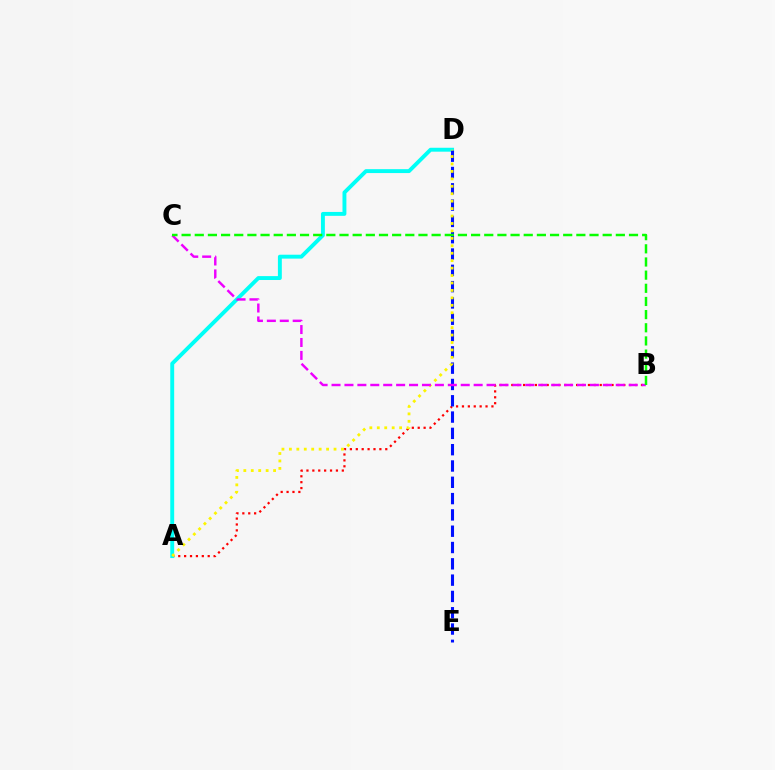{('A', 'B'): [{'color': '#ff0000', 'line_style': 'dotted', 'thickness': 1.6}], ('A', 'D'): [{'color': '#00fff6', 'line_style': 'solid', 'thickness': 2.81}, {'color': '#fcf500', 'line_style': 'dotted', 'thickness': 2.02}], ('D', 'E'): [{'color': '#0010ff', 'line_style': 'dashed', 'thickness': 2.22}], ('B', 'C'): [{'color': '#ee00ff', 'line_style': 'dashed', 'thickness': 1.76}, {'color': '#08ff00', 'line_style': 'dashed', 'thickness': 1.79}]}